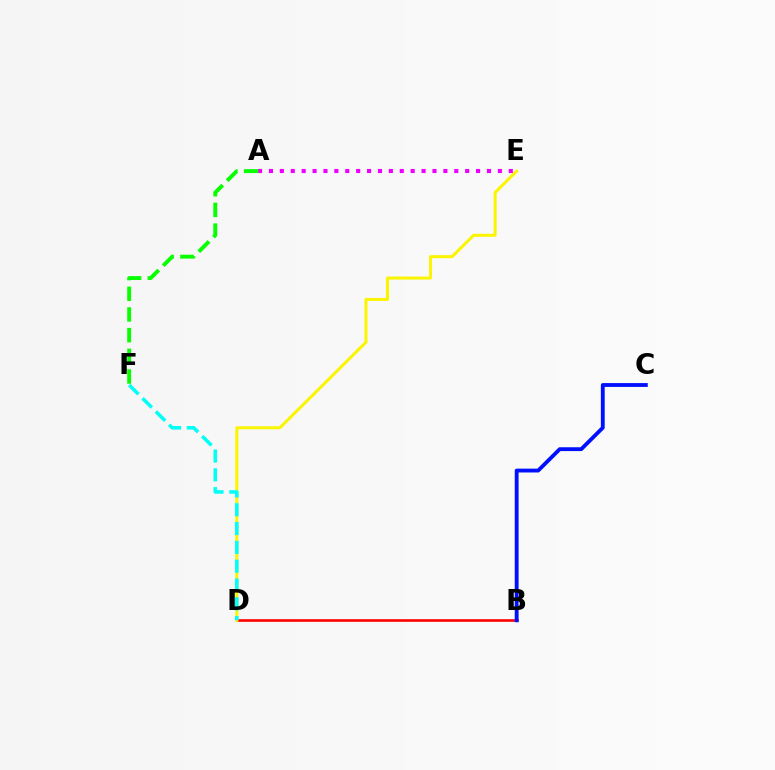{('B', 'D'): [{'color': '#ff0000', 'line_style': 'solid', 'thickness': 1.88}], ('D', 'E'): [{'color': '#fcf500', 'line_style': 'solid', 'thickness': 2.17}], ('A', 'E'): [{'color': '#ee00ff', 'line_style': 'dotted', 'thickness': 2.96}], ('A', 'F'): [{'color': '#08ff00', 'line_style': 'dashed', 'thickness': 2.81}], ('B', 'C'): [{'color': '#0010ff', 'line_style': 'solid', 'thickness': 2.77}], ('D', 'F'): [{'color': '#00fff6', 'line_style': 'dashed', 'thickness': 2.56}]}